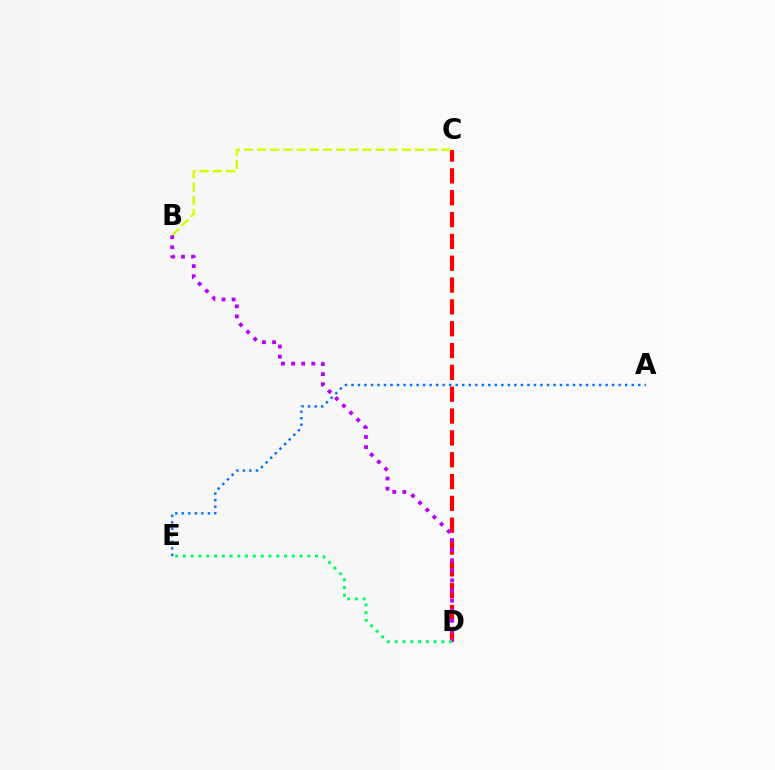{('C', 'D'): [{'color': '#ff0000', 'line_style': 'dashed', 'thickness': 2.97}], ('A', 'E'): [{'color': '#0074ff', 'line_style': 'dotted', 'thickness': 1.77}], ('B', 'C'): [{'color': '#d1ff00', 'line_style': 'dashed', 'thickness': 1.79}], ('B', 'D'): [{'color': '#b900ff', 'line_style': 'dotted', 'thickness': 2.74}], ('D', 'E'): [{'color': '#00ff5c', 'line_style': 'dotted', 'thickness': 2.11}]}